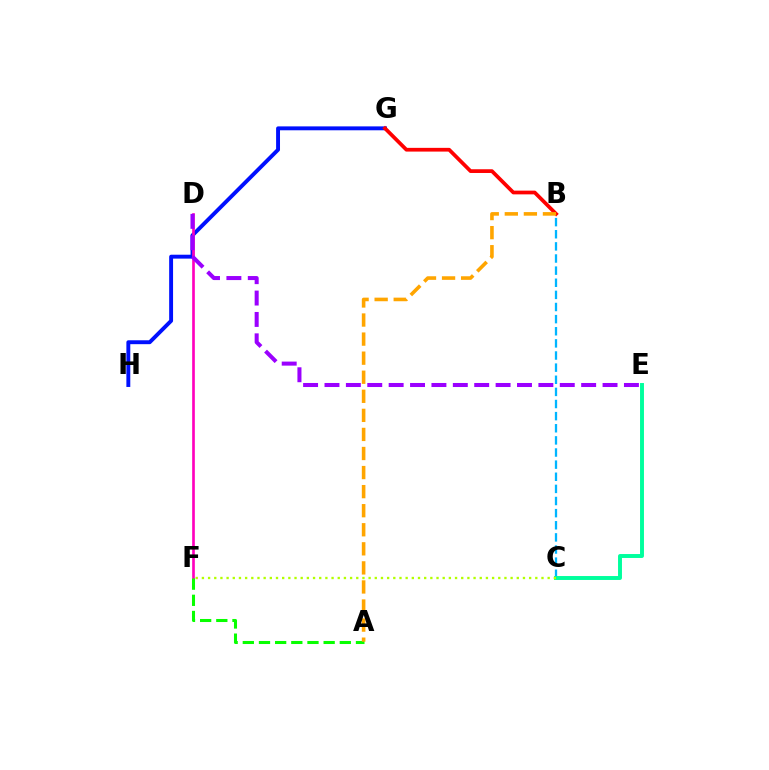{('G', 'H'): [{'color': '#0010ff', 'line_style': 'solid', 'thickness': 2.81}], ('B', 'C'): [{'color': '#00b5ff', 'line_style': 'dashed', 'thickness': 1.65}], ('C', 'E'): [{'color': '#00ff9d', 'line_style': 'solid', 'thickness': 2.83}], ('B', 'G'): [{'color': '#ff0000', 'line_style': 'solid', 'thickness': 2.69}], ('D', 'F'): [{'color': '#ff00bd', 'line_style': 'solid', 'thickness': 1.92}], ('A', 'F'): [{'color': '#08ff00', 'line_style': 'dashed', 'thickness': 2.2}], ('C', 'F'): [{'color': '#b3ff00', 'line_style': 'dotted', 'thickness': 1.68}], ('D', 'E'): [{'color': '#9b00ff', 'line_style': 'dashed', 'thickness': 2.91}], ('A', 'B'): [{'color': '#ffa500', 'line_style': 'dashed', 'thickness': 2.59}]}